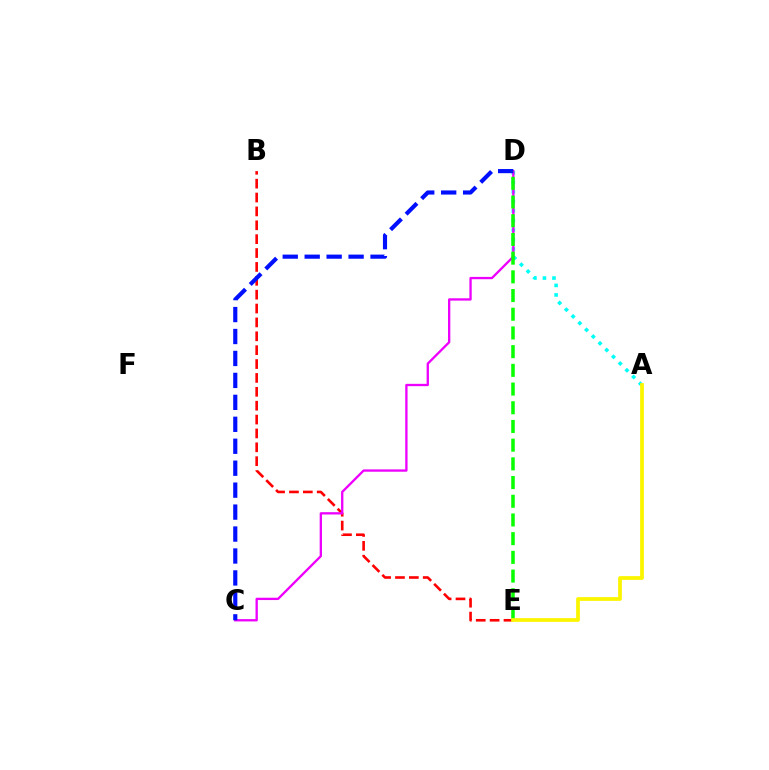{('B', 'E'): [{'color': '#ff0000', 'line_style': 'dashed', 'thickness': 1.89}], ('A', 'D'): [{'color': '#00fff6', 'line_style': 'dotted', 'thickness': 2.59}], ('C', 'D'): [{'color': '#ee00ff', 'line_style': 'solid', 'thickness': 1.67}, {'color': '#0010ff', 'line_style': 'dashed', 'thickness': 2.98}], ('D', 'E'): [{'color': '#08ff00', 'line_style': 'dashed', 'thickness': 2.54}], ('A', 'E'): [{'color': '#fcf500', 'line_style': 'solid', 'thickness': 2.7}]}